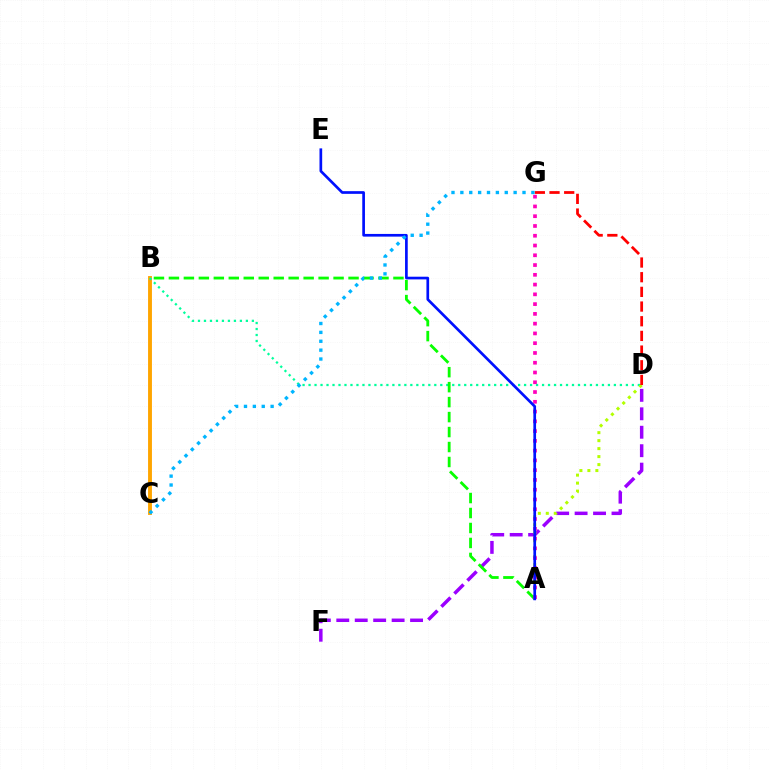{('B', 'C'): [{'color': '#ffa500', 'line_style': 'solid', 'thickness': 2.8}], ('D', 'F'): [{'color': '#9b00ff', 'line_style': 'dashed', 'thickness': 2.51}], ('B', 'D'): [{'color': '#00ff9d', 'line_style': 'dotted', 'thickness': 1.63}], ('A', 'B'): [{'color': '#08ff00', 'line_style': 'dashed', 'thickness': 2.03}], ('A', 'D'): [{'color': '#b3ff00', 'line_style': 'dotted', 'thickness': 2.17}], ('A', 'G'): [{'color': '#ff00bd', 'line_style': 'dotted', 'thickness': 2.65}], ('A', 'E'): [{'color': '#0010ff', 'line_style': 'solid', 'thickness': 1.94}], ('D', 'G'): [{'color': '#ff0000', 'line_style': 'dashed', 'thickness': 1.99}], ('C', 'G'): [{'color': '#00b5ff', 'line_style': 'dotted', 'thickness': 2.41}]}